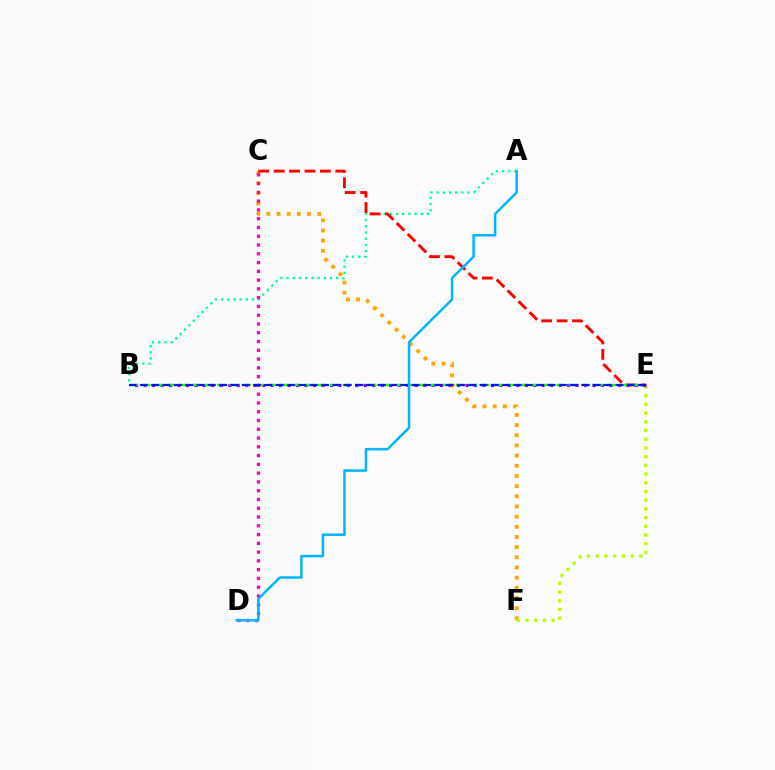{('C', 'F'): [{'color': '#ffa500', 'line_style': 'dotted', 'thickness': 2.76}], ('A', 'B'): [{'color': '#00ff9d', 'line_style': 'dotted', 'thickness': 1.68}], ('E', 'F'): [{'color': '#b3ff00', 'line_style': 'dotted', 'thickness': 2.37}], ('C', 'E'): [{'color': '#ff0000', 'line_style': 'dashed', 'thickness': 2.09}], ('C', 'D'): [{'color': '#ff00bd', 'line_style': 'dotted', 'thickness': 2.38}], ('B', 'E'): [{'color': '#9b00ff', 'line_style': 'dotted', 'thickness': 2.3}, {'color': '#08ff00', 'line_style': 'dashed', 'thickness': 1.71}, {'color': '#0010ff', 'line_style': 'dashed', 'thickness': 1.54}], ('A', 'D'): [{'color': '#00b5ff', 'line_style': 'solid', 'thickness': 1.8}]}